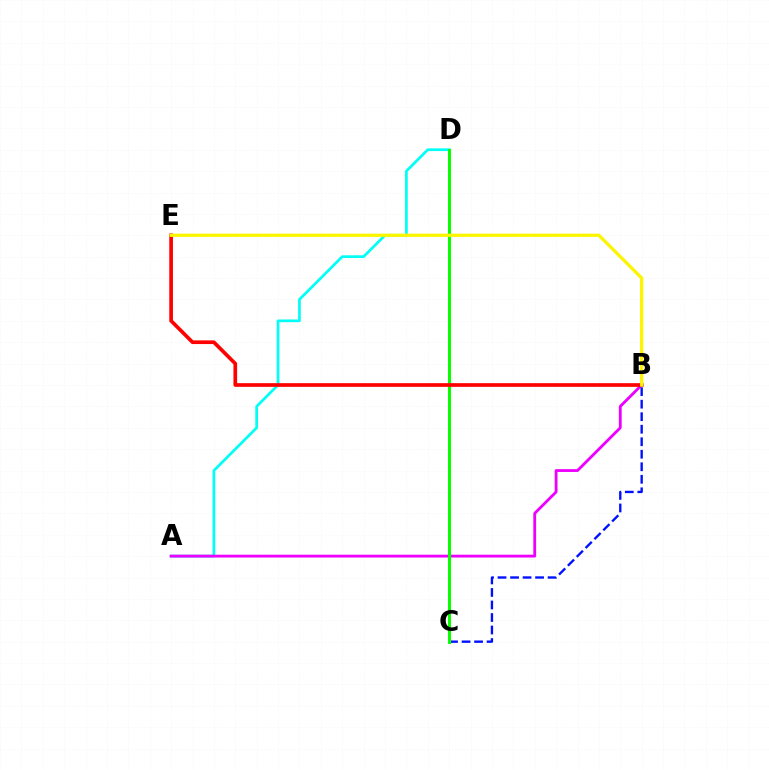{('A', 'D'): [{'color': '#00fff6', 'line_style': 'solid', 'thickness': 1.96}], ('A', 'B'): [{'color': '#ee00ff', 'line_style': 'solid', 'thickness': 2.04}], ('B', 'C'): [{'color': '#0010ff', 'line_style': 'dashed', 'thickness': 1.7}], ('C', 'D'): [{'color': '#08ff00', 'line_style': 'solid', 'thickness': 2.19}], ('B', 'E'): [{'color': '#ff0000', 'line_style': 'solid', 'thickness': 2.65}, {'color': '#fcf500', 'line_style': 'solid', 'thickness': 2.35}]}